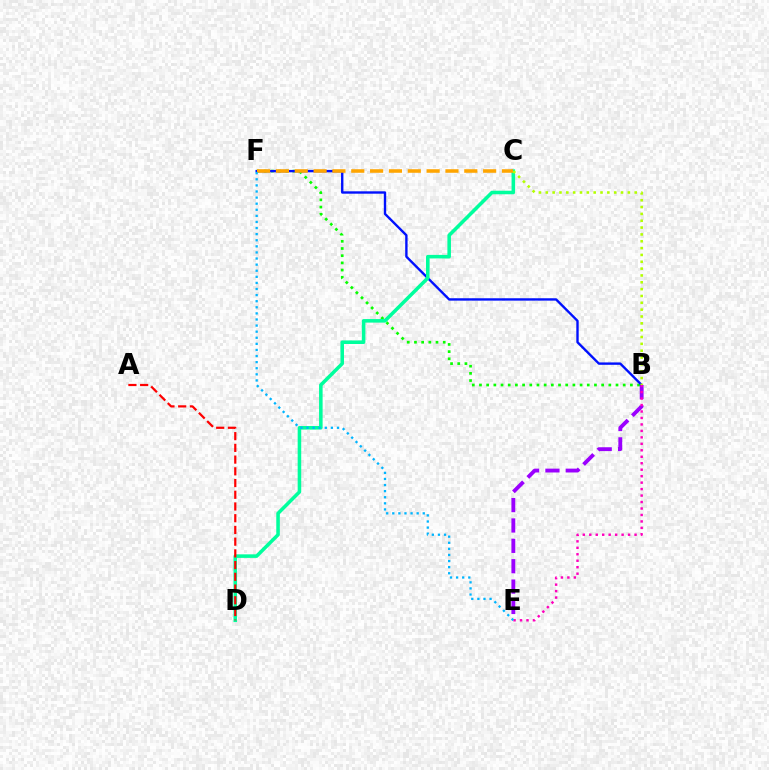{('B', 'F'): [{'color': '#08ff00', 'line_style': 'dotted', 'thickness': 1.95}, {'color': '#0010ff', 'line_style': 'solid', 'thickness': 1.71}], ('B', 'E'): [{'color': '#9b00ff', 'line_style': 'dashed', 'thickness': 2.77}, {'color': '#ff00bd', 'line_style': 'dotted', 'thickness': 1.76}], ('C', 'D'): [{'color': '#00ff9d', 'line_style': 'solid', 'thickness': 2.55}], ('C', 'F'): [{'color': '#ffa500', 'line_style': 'dashed', 'thickness': 2.56}], ('E', 'F'): [{'color': '#00b5ff', 'line_style': 'dotted', 'thickness': 1.66}], ('B', 'C'): [{'color': '#b3ff00', 'line_style': 'dotted', 'thickness': 1.86}], ('A', 'D'): [{'color': '#ff0000', 'line_style': 'dashed', 'thickness': 1.59}]}